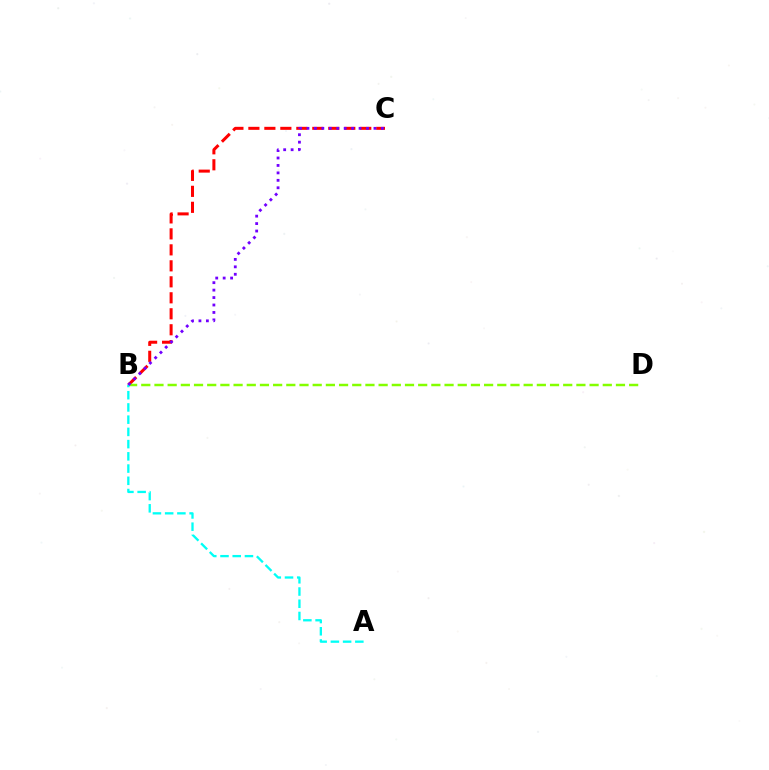{('B', 'C'): [{'color': '#ff0000', 'line_style': 'dashed', 'thickness': 2.17}, {'color': '#7200ff', 'line_style': 'dotted', 'thickness': 2.02}], ('B', 'D'): [{'color': '#84ff00', 'line_style': 'dashed', 'thickness': 1.79}], ('A', 'B'): [{'color': '#00fff6', 'line_style': 'dashed', 'thickness': 1.66}]}